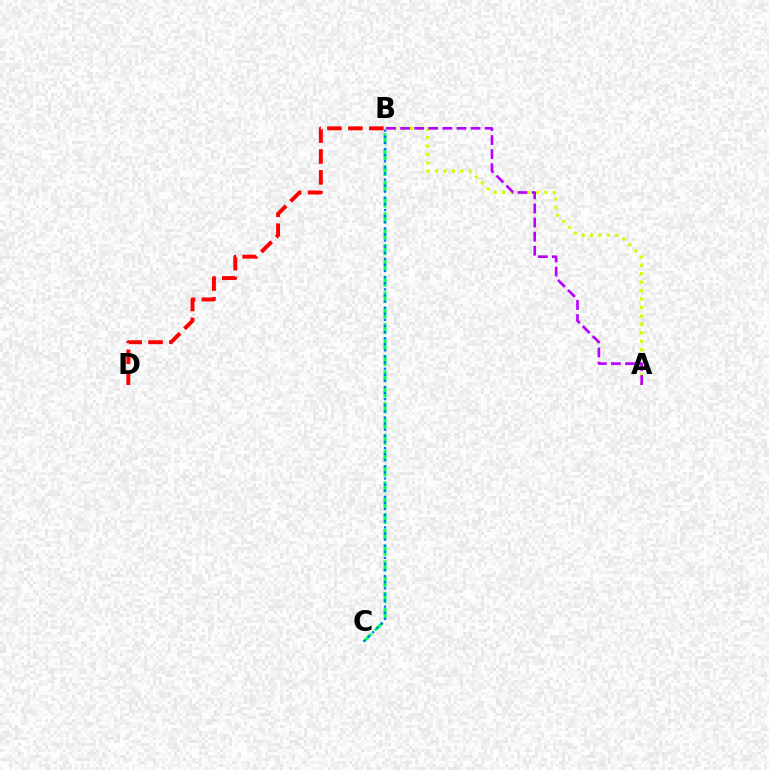{('B', 'D'): [{'color': '#ff0000', 'line_style': 'dashed', 'thickness': 2.84}], ('A', 'B'): [{'color': '#d1ff00', 'line_style': 'dotted', 'thickness': 2.29}, {'color': '#b900ff', 'line_style': 'dashed', 'thickness': 1.91}], ('B', 'C'): [{'color': '#00ff5c', 'line_style': 'dashed', 'thickness': 2.15}, {'color': '#0074ff', 'line_style': 'dotted', 'thickness': 1.66}]}